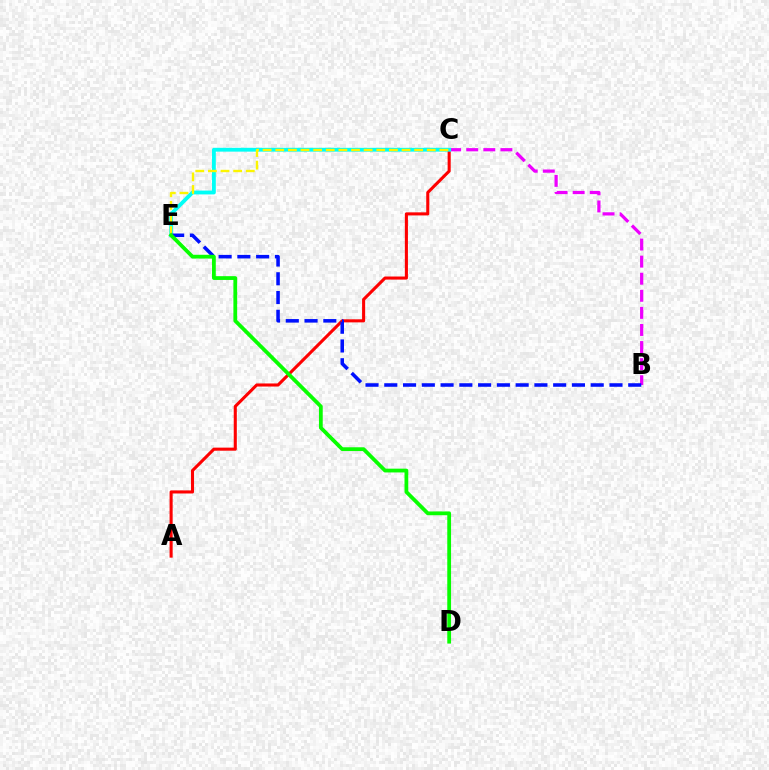{('A', 'C'): [{'color': '#ff0000', 'line_style': 'solid', 'thickness': 2.22}], ('B', 'C'): [{'color': '#ee00ff', 'line_style': 'dashed', 'thickness': 2.32}], ('C', 'E'): [{'color': '#00fff6', 'line_style': 'solid', 'thickness': 2.75}, {'color': '#fcf500', 'line_style': 'dashed', 'thickness': 1.71}], ('B', 'E'): [{'color': '#0010ff', 'line_style': 'dashed', 'thickness': 2.55}], ('D', 'E'): [{'color': '#08ff00', 'line_style': 'solid', 'thickness': 2.72}]}